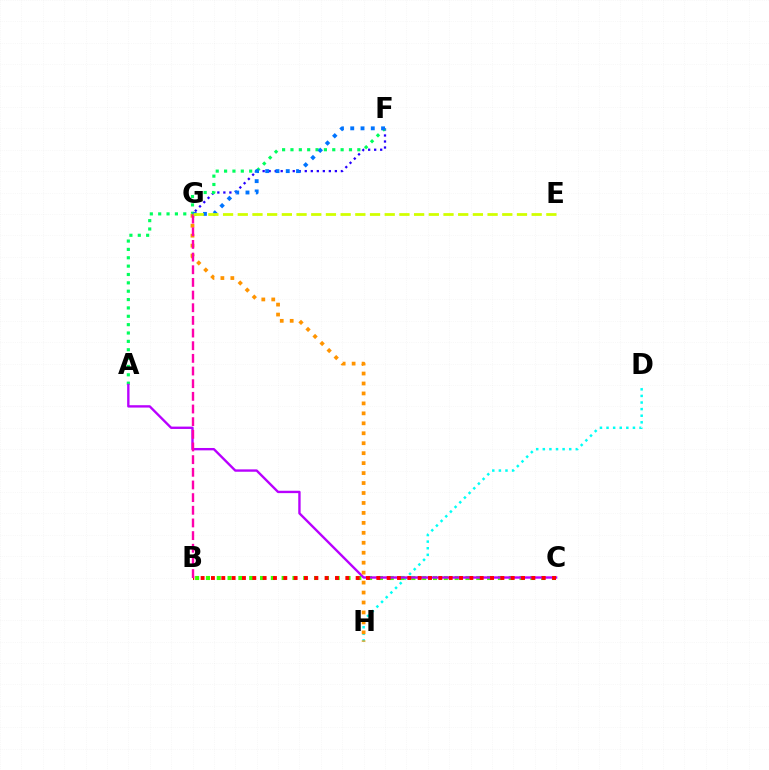{('F', 'G'): [{'color': '#2500ff', 'line_style': 'dotted', 'thickness': 1.64}, {'color': '#0074ff', 'line_style': 'dotted', 'thickness': 2.79}], ('D', 'H'): [{'color': '#00fff6', 'line_style': 'dotted', 'thickness': 1.79}], ('A', 'F'): [{'color': '#00ff5c', 'line_style': 'dotted', 'thickness': 2.27}], ('B', 'C'): [{'color': '#3dff00', 'line_style': 'dotted', 'thickness': 2.94}, {'color': '#ff0000', 'line_style': 'dotted', 'thickness': 2.81}], ('A', 'C'): [{'color': '#b900ff', 'line_style': 'solid', 'thickness': 1.71}], ('G', 'H'): [{'color': '#ff9400', 'line_style': 'dotted', 'thickness': 2.7}], ('B', 'G'): [{'color': '#ff00ac', 'line_style': 'dashed', 'thickness': 1.72}], ('E', 'G'): [{'color': '#d1ff00', 'line_style': 'dashed', 'thickness': 2.0}]}